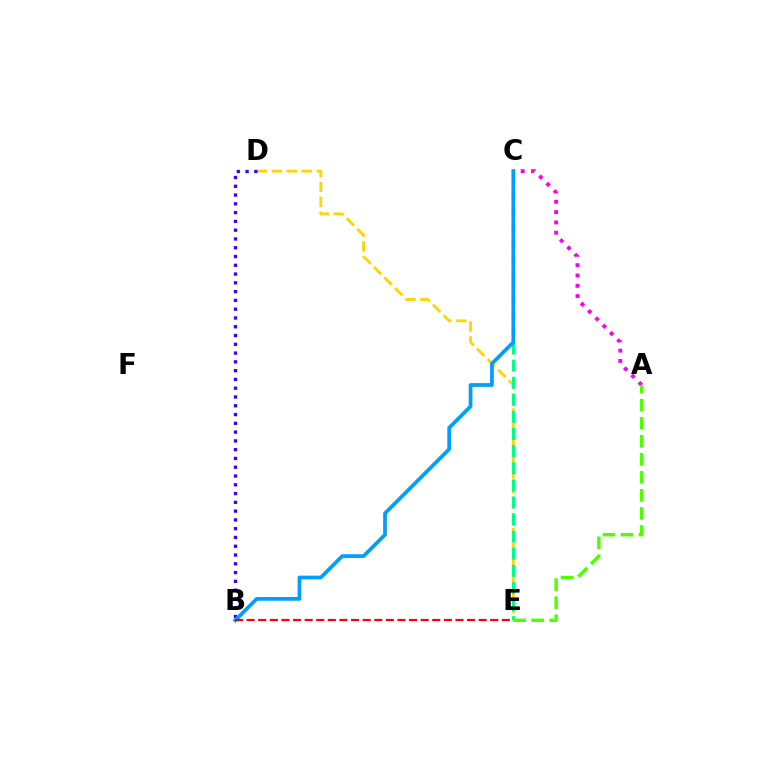{('D', 'E'): [{'color': '#ffd500', 'line_style': 'dashed', 'thickness': 2.03}], ('C', 'E'): [{'color': '#00ff86', 'line_style': 'dashed', 'thickness': 2.32}], ('B', 'D'): [{'color': '#3700ff', 'line_style': 'dotted', 'thickness': 2.39}], ('A', 'C'): [{'color': '#ff00ed', 'line_style': 'dotted', 'thickness': 2.8}], ('A', 'E'): [{'color': '#4fff00', 'line_style': 'dashed', 'thickness': 2.45}], ('B', 'C'): [{'color': '#009eff', 'line_style': 'solid', 'thickness': 2.69}], ('B', 'E'): [{'color': '#ff0000', 'line_style': 'dashed', 'thickness': 1.58}]}